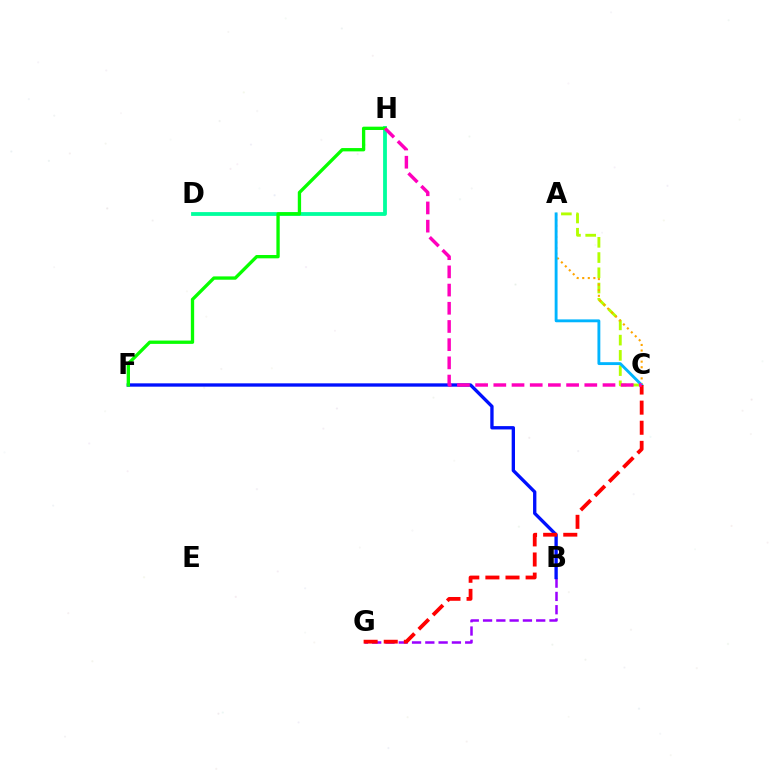{('B', 'G'): [{'color': '#9b00ff', 'line_style': 'dashed', 'thickness': 1.81}], ('D', 'H'): [{'color': '#00ff9d', 'line_style': 'solid', 'thickness': 2.73}], ('B', 'F'): [{'color': '#0010ff', 'line_style': 'solid', 'thickness': 2.4}], ('A', 'C'): [{'color': '#b3ff00', 'line_style': 'dashed', 'thickness': 2.07}, {'color': '#ffa500', 'line_style': 'dotted', 'thickness': 1.51}, {'color': '#00b5ff', 'line_style': 'solid', 'thickness': 2.07}], ('F', 'H'): [{'color': '#08ff00', 'line_style': 'solid', 'thickness': 2.39}], ('C', 'G'): [{'color': '#ff0000', 'line_style': 'dashed', 'thickness': 2.73}], ('C', 'H'): [{'color': '#ff00bd', 'line_style': 'dashed', 'thickness': 2.47}]}